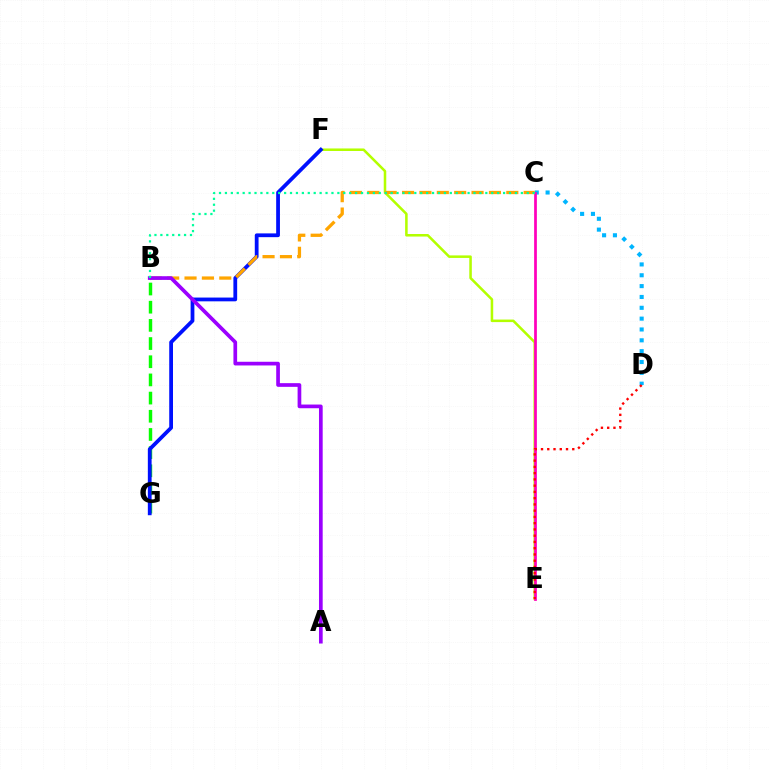{('E', 'F'): [{'color': '#b3ff00', 'line_style': 'solid', 'thickness': 1.83}], ('C', 'D'): [{'color': '#00b5ff', 'line_style': 'dotted', 'thickness': 2.95}], ('C', 'E'): [{'color': '#ff00bd', 'line_style': 'solid', 'thickness': 1.97}], ('B', 'G'): [{'color': '#08ff00', 'line_style': 'dashed', 'thickness': 2.47}], ('D', 'E'): [{'color': '#ff0000', 'line_style': 'dotted', 'thickness': 1.7}], ('F', 'G'): [{'color': '#0010ff', 'line_style': 'solid', 'thickness': 2.72}], ('B', 'C'): [{'color': '#ffa500', 'line_style': 'dashed', 'thickness': 2.36}, {'color': '#00ff9d', 'line_style': 'dotted', 'thickness': 1.61}], ('A', 'B'): [{'color': '#9b00ff', 'line_style': 'solid', 'thickness': 2.66}]}